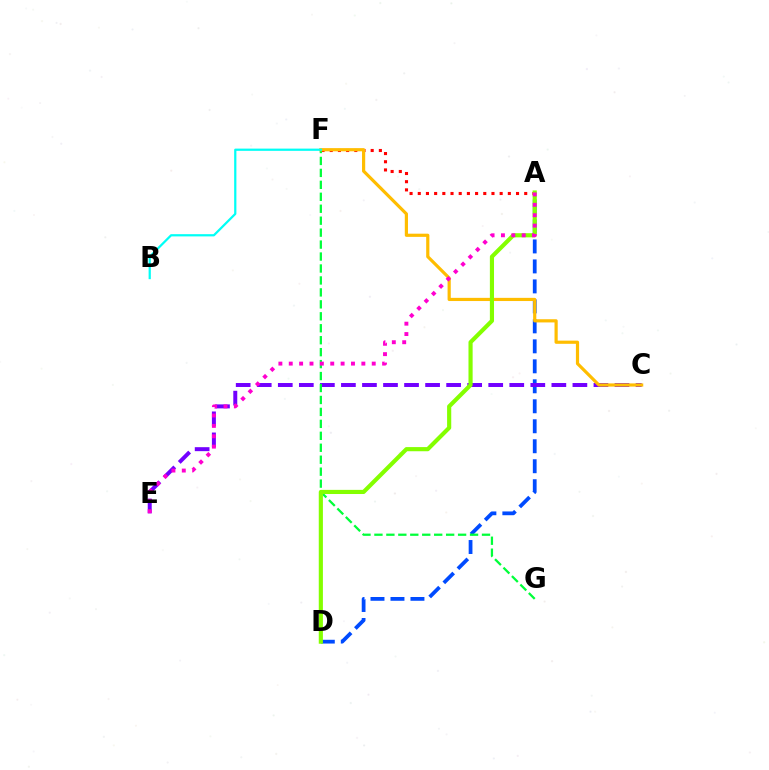{('A', 'D'): [{'color': '#004bff', 'line_style': 'dashed', 'thickness': 2.71}, {'color': '#84ff00', 'line_style': 'solid', 'thickness': 2.98}], ('C', 'E'): [{'color': '#7200ff', 'line_style': 'dashed', 'thickness': 2.86}], ('A', 'F'): [{'color': '#ff0000', 'line_style': 'dotted', 'thickness': 2.22}], ('F', 'G'): [{'color': '#00ff39', 'line_style': 'dashed', 'thickness': 1.62}], ('C', 'F'): [{'color': '#ffbd00', 'line_style': 'solid', 'thickness': 2.29}], ('B', 'F'): [{'color': '#00fff6', 'line_style': 'solid', 'thickness': 1.61}], ('A', 'E'): [{'color': '#ff00cf', 'line_style': 'dotted', 'thickness': 2.82}]}